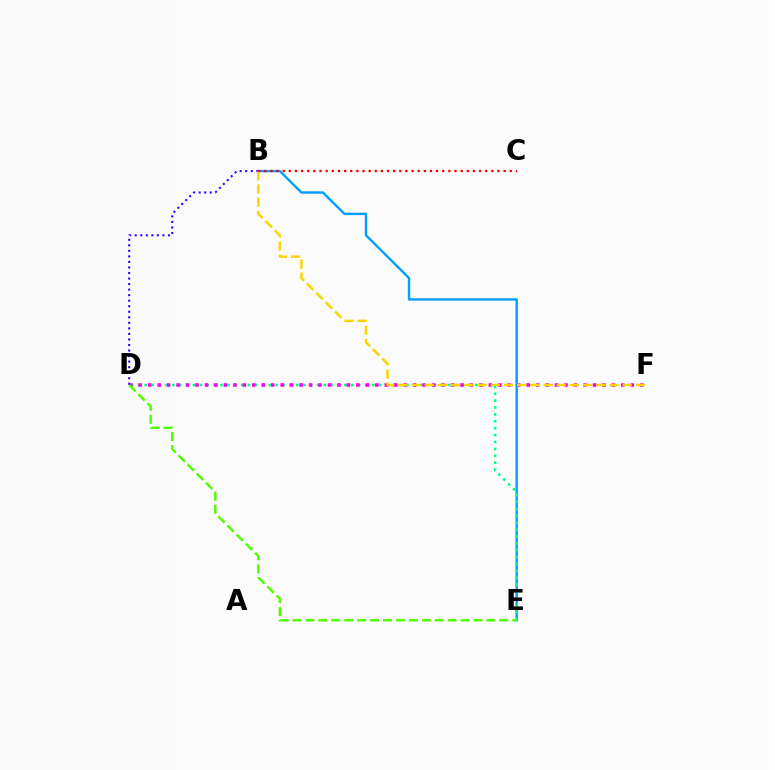{('B', 'E'): [{'color': '#009eff', 'line_style': 'solid', 'thickness': 1.71}], ('D', 'E'): [{'color': '#00ff86', 'line_style': 'dotted', 'thickness': 1.87}, {'color': '#4fff00', 'line_style': 'dashed', 'thickness': 1.76}], ('D', 'F'): [{'color': '#ff00ed', 'line_style': 'dotted', 'thickness': 2.57}], ('B', 'D'): [{'color': '#3700ff', 'line_style': 'dotted', 'thickness': 1.5}], ('B', 'F'): [{'color': '#ffd500', 'line_style': 'dashed', 'thickness': 1.79}], ('B', 'C'): [{'color': '#ff0000', 'line_style': 'dotted', 'thickness': 1.67}]}